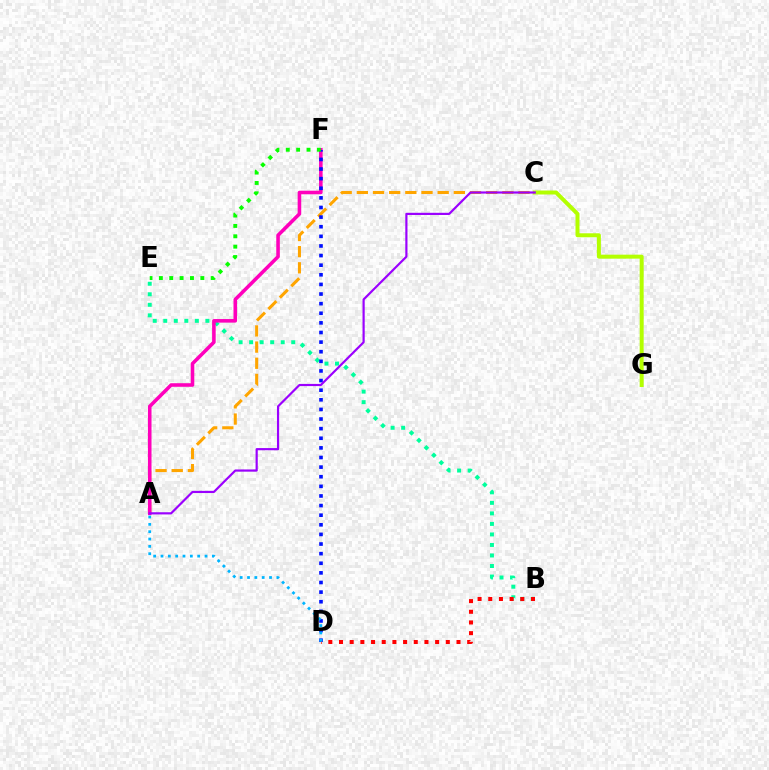{('A', 'C'): [{'color': '#ffa500', 'line_style': 'dashed', 'thickness': 2.2}, {'color': '#9b00ff', 'line_style': 'solid', 'thickness': 1.57}], ('B', 'E'): [{'color': '#00ff9d', 'line_style': 'dotted', 'thickness': 2.86}], ('C', 'G'): [{'color': '#b3ff00', 'line_style': 'solid', 'thickness': 2.87}], ('A', 'F'): [{'color': '#ff00bd', 'line_style': 'solid', 'thickness': 2.57}], ('D', 'F'): [{'color': '#0010ff', 'line_style': 'dotted', 'thickness': 2.61}], ('B', 'D'): [{'color': '#ff0000', 'line_style': 'dotted', 'thickness': 2.9}], ('A', 'D'): [{'color': '#00b5ff', 'line_style': 'dotted', 'thickness': 1.99}], ('E', 'F'): [{'color': '#08ff00', 'line_style': 'dotted', 'thickness': 2.82}]}